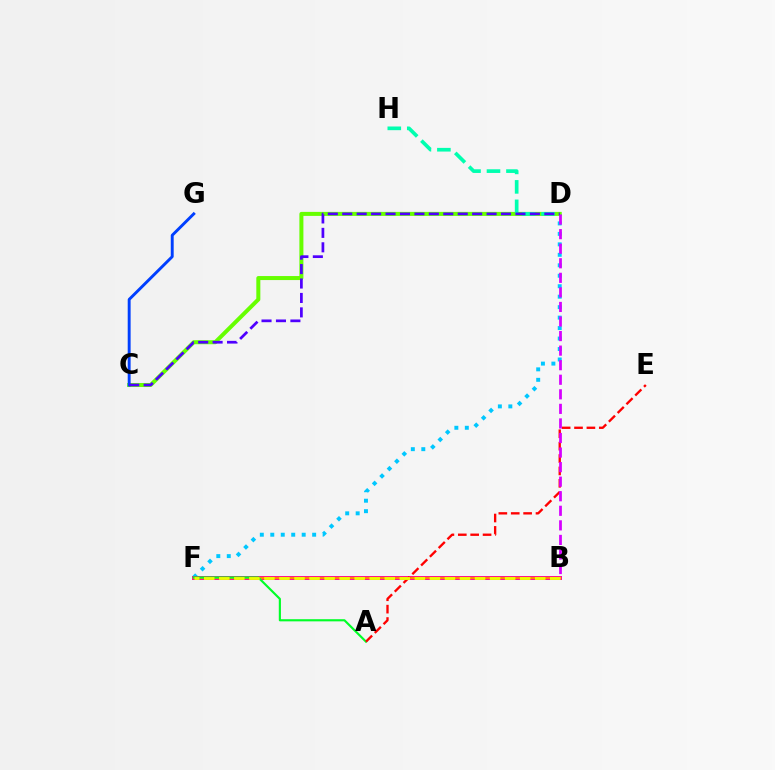{('D', 'F'): [{'color': '#00c7ff', 'line_style': 'dotted', 'thickness': 2.84}], ('C', 'D'): [{'color': '#66ff00', 'line_style': 'solid', 'thickness': 2.89}, {'color': '#4f00ff', 'line_style': 'dashed', 'thickness': 1.96}], ('C', 'G'): [{'color': '#003fff', 'line_style': 'solid', 'thickness': 2.1}], ('B', 'F'): [{'color': '#ff00a0', 'line_style': 'solid', 'thickness': 2.84}, {'color': '#ff8800', 'line_style': 'solid', 'thickness': 1.63}, {'color': '#eeff00', 'line_style': 'dashed', 'thickness': 2.04}], ('A', 'F'): [{'color': '#00ff27', 'line_style': 'solid', 'thickness': 1.55}], ('A', 'E'): [{'color': '#ff0000', 'line_style': 'dashed', 'thickness': 1.68}], ('B', 'D'): [{'color': '#d600ff', 'line_style': 'dashed', 'thickness': 1.98}], ('D', 'H'): [{'color': '#00ffaf', 'line_style': 'dashed', 'thickness': 2.65}]}